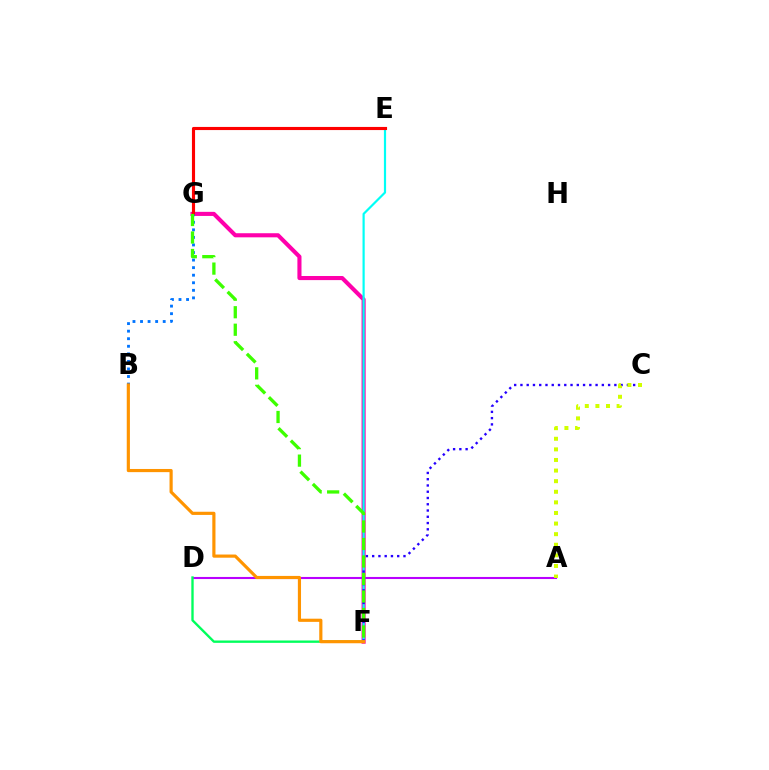{('F', 'G'): [{'color': '#ff00ac', 'line_style': 'solid', 'thickness': 2.95}, {'color': '#3dff00', 'line_style': 'dashed', 'thickness': 2.38}], ('A', 'D'): [{'color': '#b900ff', 'line_style': 'solid', 'thickness': 1.5}], ('E', 'F'): [{'color': '#00fff6', 'line_style': 'solid', 'thickness': 1.58}], ('C', 'F'): [{'color': '#2500ff', 'line_style': 'dotted', 'thickness': 1.7}], ('A', 'C'): [{'color': '#d1ff00', 'line_style': 'dotted', 'thickness': 2.88}], ('E', 'G'): [{'color': '#ff0000', 'line_style': 'solid', 'thickness': 2.25}], ('B', 'G'): [{'color': '#0074ff', 'line_style': 'dotted', 'thickness': 2.05}], ('D', 'F'): [{'color': '#00ff5c', 'line_style': 'solid', 'thickness': 1.7}], ('B', 'F'): [{'color': '#ff9400', 'line_style': 'solid', 'thickness': 2.28}]}